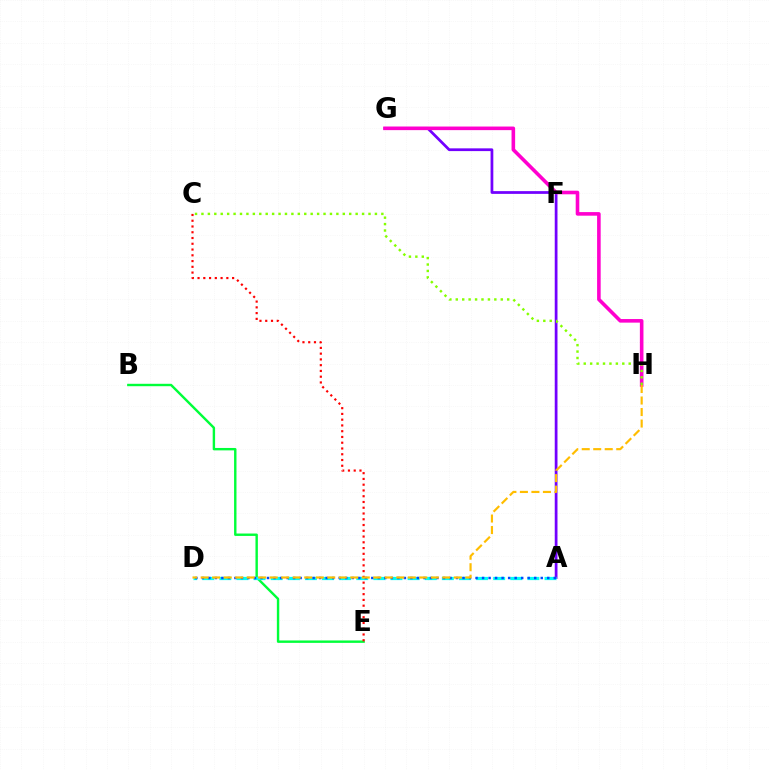{('A', 'G'): [{'color': '#7200ff', 'line_style': 'solid', 'thickness': 1.98}], ('B', 'E'): [{'color': '#00ff39', 'line_style': 'solid', 'thickness': 1.73}], ('A', 'D'): [{'color': '#00fff6', 'line_style': 'dashed', 'thickness': 2.33}, {'color': '#004bff', 'line_style': 'dotted', 'thickness': 1.77}], ('C', 'E'): [{'color': '#ff0000', 'line_style': 'dotted', 'thickness': 1.57}], ('G', 'H'): [{'color': '#ff00cf', 'line_style': 'solid', 'thickness': 2.59}], ('D', 'H'): [{'color': '#ffbd00', 'line_style': 'dashed', 'thickness': 1.56}], ('C', 'H'): [{'color': '#84ff00', 'line_style': 'dotted', 'thickness': 1.75}]}